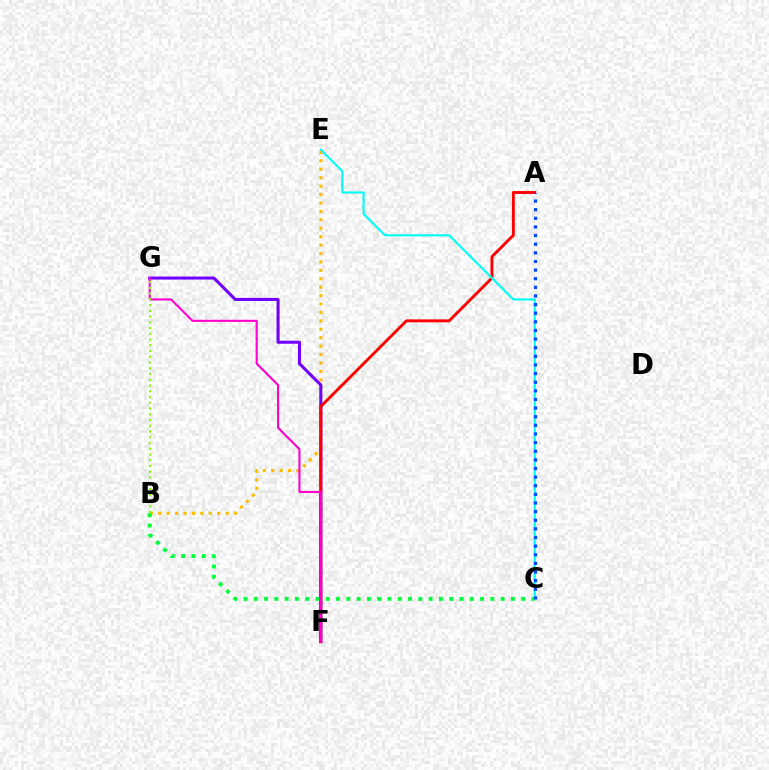{('B', 'E'): [{'color': '#ffbd00', 'line_style': 'dotted', 'thickness': 2.29}], ('F', 'G'): [{'color': '#7200ff', 'line_style': 'solid', 'thickness': 2.19}, {'color': '#ff00cf', 'line_style': 'solid', 'thickness': 1.51}], ('A', 'F'): [{'color': '#ff0000', 'line_style': 'solid', 'thickness': 2.09}], ('B', 'C'): [{'color': '#00ff39', 'line_style': 'dotted', 'thickness': 2.79}], ('C', 'E'): [{'color': '#00fff6', 'line_style': 'solid', 'thickness': 1.52}], ('A', 'C'): [{'color': '#004bff', 'line_style': 'dotted', 'thickness': 2.34}], ('B', 'G'): [{'color': '#84ff00', 'line_style': 'dotted', 'thickness': 1.56}]}